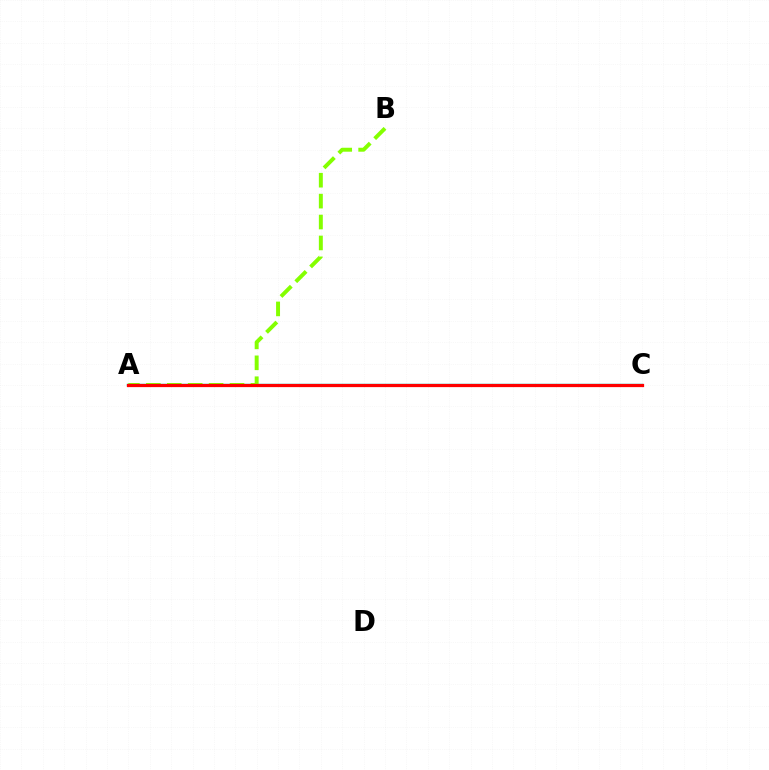{('A', 'C'): [{'color': '#00fff6', 'line_style': 'solid', 'thickness': 1.75}, {'color': '#7200ff', 'line_style': 'solid', 'thickness': 1.81}, {'color': '#ff0000', 'line_style': 'solid', 'thickness': 2.33}], ('A', 'B'): [{'color': '#84ff00', 'line_style': 'dashed', 'thickness': 2.84}]}